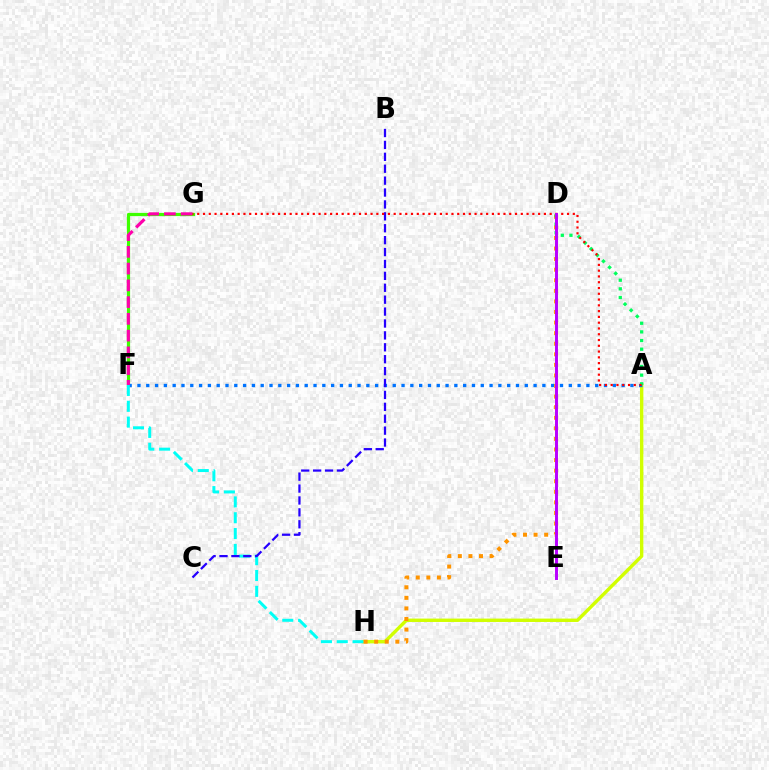{('F', 'G'): [{'color': '#3dff00', 'line_style': 'solid', 'thickness': 2.31}, {'color': '#ff00ac', 'line_style': 'dashed', 'thickness': 2.28}], ('A', 'H'): [{'color': '#d1ff00', 'line_style': 'solid', 'thickness': 2.45}], ('A', 'F'): [{'color': '#0074ff', 'line_style': 'dotted', 'thickness': 2.39}], ('F', 'H'): [{'color': '#00fff6', 'line_style': 'dashed', 'thickness': 2.15}], ('D', 'H'): [{'color': '#ff9400', 'line_style': 'dotted', 'thickness': 2.87}], ('A', 'D'): [{'color': '#00ff5c', 'line_style': 'dotted', 'thickness': 2.35}], ('B', 'C'): [{'color': '#2500ff', 'line_style': 'dashed', 'thickness': 1.62}], ('A', 'G'): [{'color': '#ff0000', 'line_style': 'dotted', 'thickness': 1.57}], ('D', 'E'): [{'color': '#b900ff', 'line_style': 'solid', 'thickness': 2.12}]}